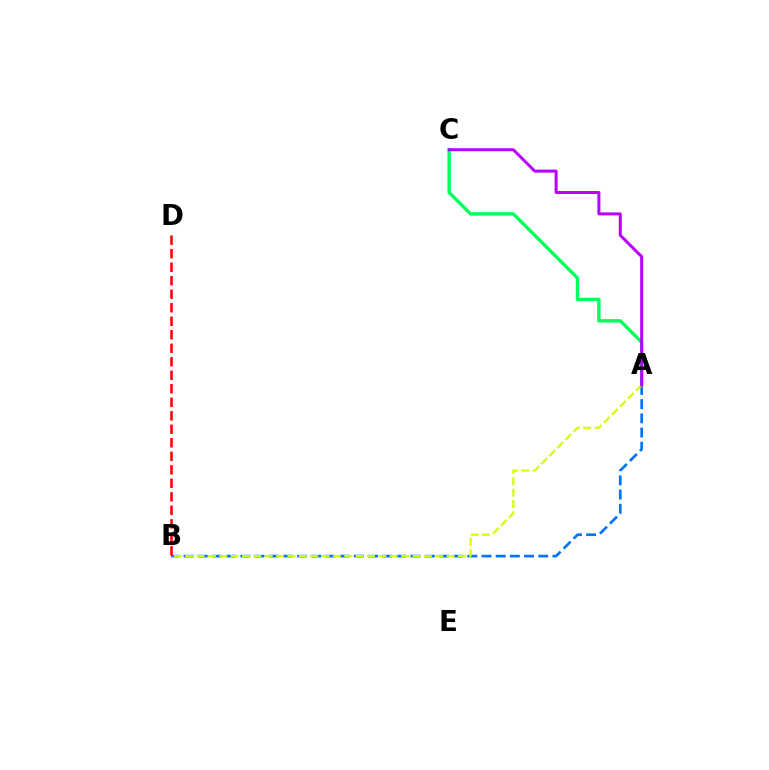{('A', 'B'): [{'color': '#0074ff', 'line_style': 'dashed', 'thickness': 1.93}, {'color': '#d1ff00', 'line_style': 'dashed', 'thickness': 1.54}], ('A', 'C'): [{'color': '#00ff5c', 'line_style': 'solid', 'thickness': 2.43}, {'color': '#b900ff', 'line_style': 'solid', 'thickness': 2.16}], ('B', 'D'): [{'color': '#ff0000', 'line_style': 'dashed', 'thickness': 1.83}]}